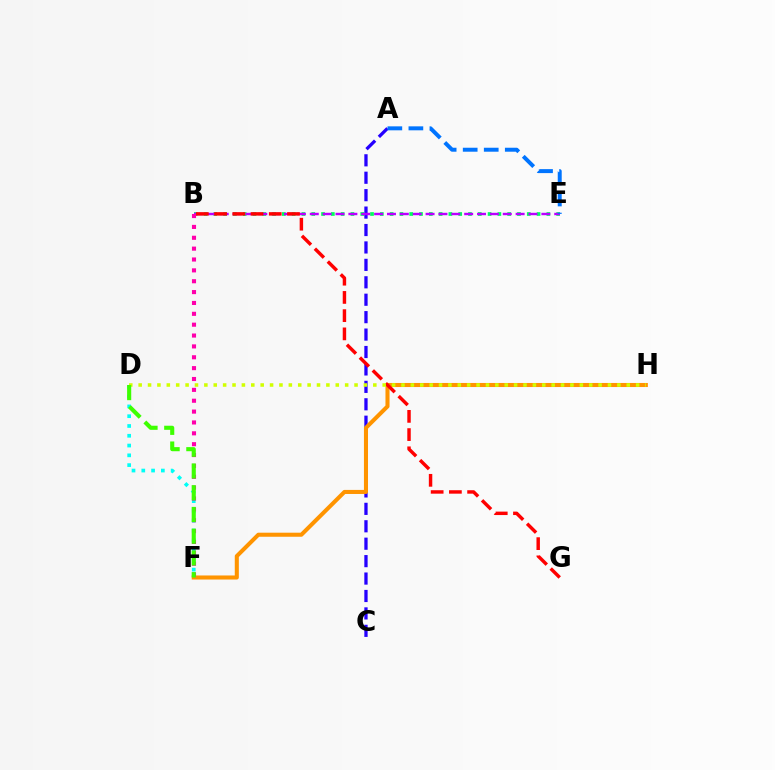{('B', 'E'): [{'color': '#00ff5c', 'line_style': 'dotted', 'thickness': 2.66}, {'color': '#b900ff', 'line_style': 'dashed', 'thickness': 1.75}], ('A', 'C'): [{'color': '#2500ff', 'line_style': 'dashed', 'thickness': 2.37}], ('A', 'E'): [{'color': '#0074ff', 'line_style': 'dashed', 'thickness': 2.86}], ('F', 'H'): [{'color': '#ff9400', 'line_style': 'solid', 'thickness': 2.92}], ('D', 'F'): [{'color': '#00fff6', 'line_style': 'dotted', 'thickness': 2.66}, {'color': '#3dff00', 'line_style': 'dashed', 'thickness': 2.95}], ('B', 'G'): [{'color': '#ff0000', 'line_style': 'dashed', 'thickness': 2.48}], ('B', 'F'): [{'color': '#ff00ac', 'line_style': 'dotted', 'thickness': 2.95}], ('D', 'H'): [{'color': '#d1ff00', 'line_style': 'dotted', 'thickness': 2.55}]}